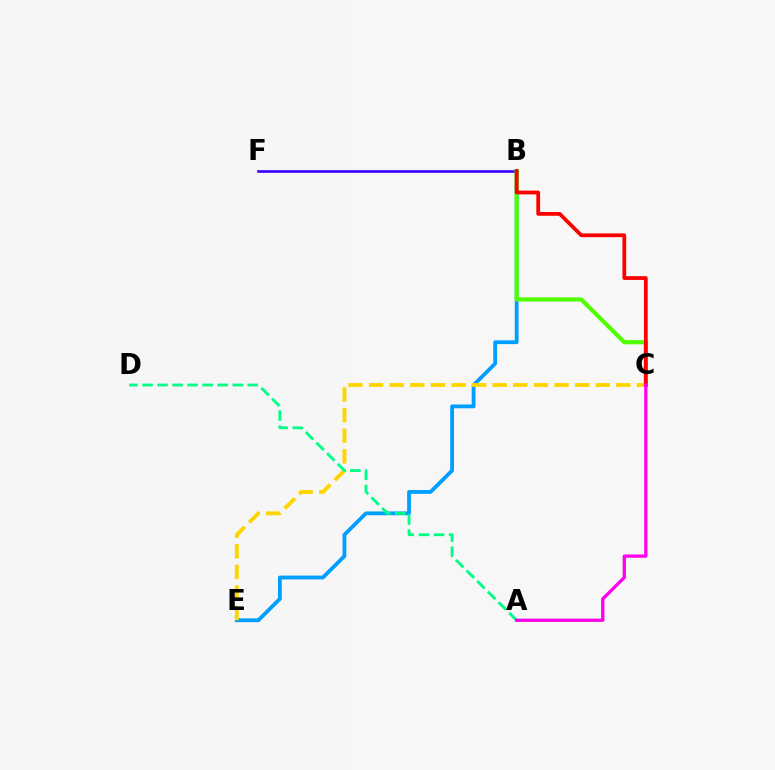{('B', 'F'): [{'color': '#3700ff', 'line_style': 'solid', 'thickness': 1.89}], ('B', 'E'): [{'color': '#009eff', 'line_style': 'solid', 'thickness': 2.74}], ('B', 'C'): [{'color': '#4fff00', 'line_style': 'solid', 'thickness': 2.99}, {'color': '#ff0000', 'line_style': 'solid', 'thickness': 2.72}], ('C', 'E'): [{'color': '#ffd500', 'line_style': 'dashed', 'thickness': 2.8}], ('A', 'D'): [{'color': '#00ff86', 'line_style': 'dashed', 'thickness': 2.04}], ('A', 'C'): [{'color': '#ff00ed', 'line_style': 'solid', 'thickness': 2.36}]}